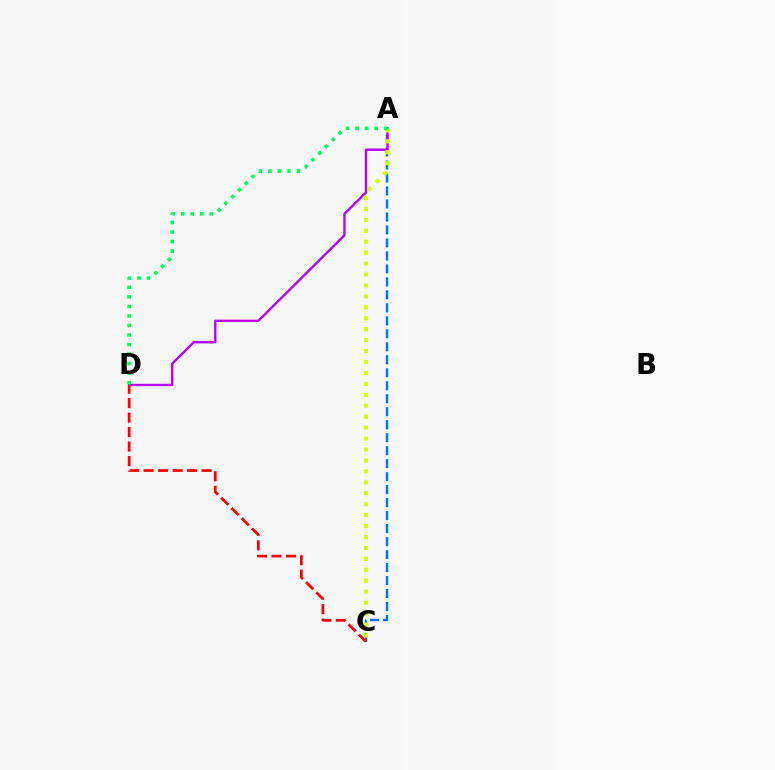{('A', 'C'): [{'color': '#0074ff', 'line_style': 'dashed', 'thickness': 1.76}, {'color': '#d1ff00', 'line_style': 'dotted', 'thickness': 2.97}], ('A', 'D'): [{'color': '#b900ff', 'line_style': 'solid', 'thickness': 1.71}, {'color': '#00ff5c', 'line_style': 'dotted', 'thickness': 2.59}], ('C', 'D'): [{'color': '#ff0000', 'line_style': 'dashed', 'thickness': 1.97}]}